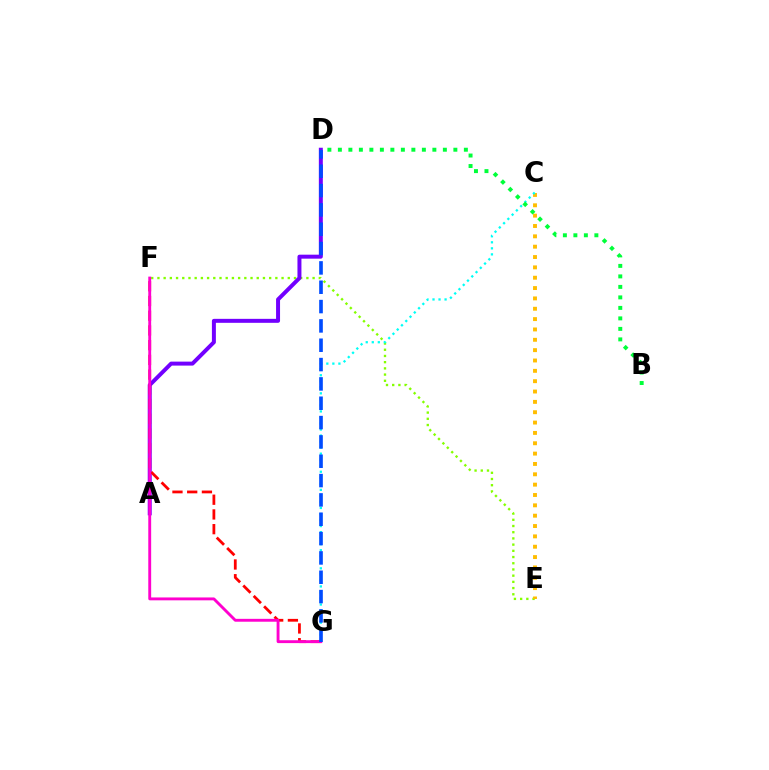{('E', 'F'): [{'color': '#84ff00', 'line_style': 'dotted', 'thickness': 1.69}], ('A', 'D'): [{'color': '#7200ff', 'line_style': 'solid', 'thickness': 2.86}], ('C', 'E'): [{'color': '#ffbd00', 'line_style': 'dotted', 'thickness': 2.81}], ('C', 'G'): [{'color': '#00fff6', 'line_style': 'dotted', 'thickness': 1.64}], ('F', 'G'): [{'color': '#ff0000', 'line_style': 'dashed', 'thickness': 2.0}, {'color': '#ff00cf', 'line_style': 'solid', 'thickness': 2.07}], ('B', 'D'): [{'color': '#00ff39', 'line_style': 'dotted', 'thickness': 2.85}], ('D', 'G'): [{'color': '#004bff', 'line_style': 'dashed', 'thickness': 2.63}]}